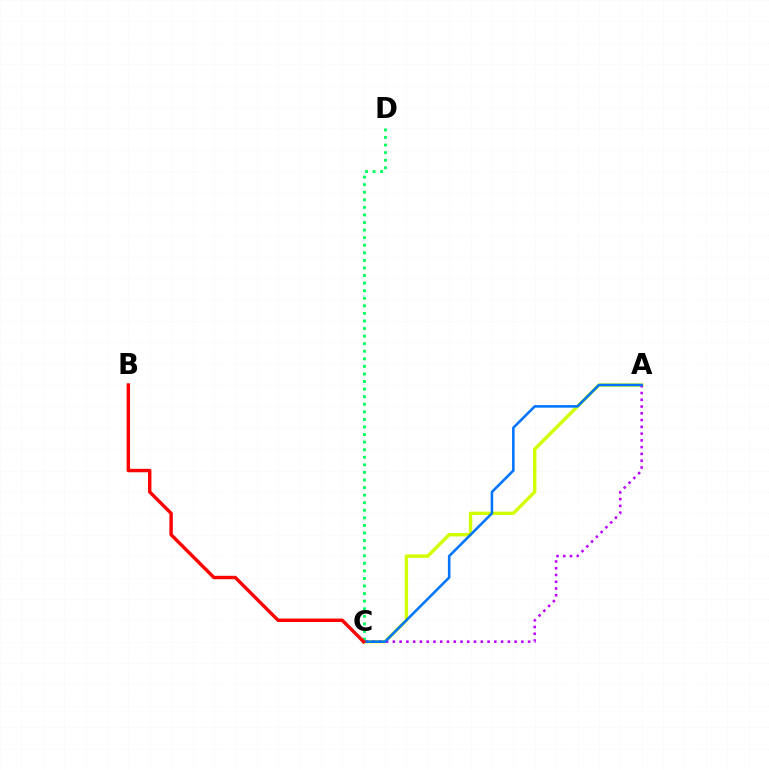{('C', 'D'): [{'color': '#00ff5c', 'line_style': 'dotted', 'thickness': 2.06}], ('A', 'C'): [{'color': '#d1ff00', 'line_style': 'solid', 'thickness': 2.44}, {'color': '#b900ff', 'line_style': 'dotted', 'thickness': 1.84}, {'color': '#0074ff', 'line_style': 'solid', 'thickness': 1.84}], ('B', 'C'): [{'color': '#ff0000', 'line_style': 'solid', 'thickness': 2.46}]}